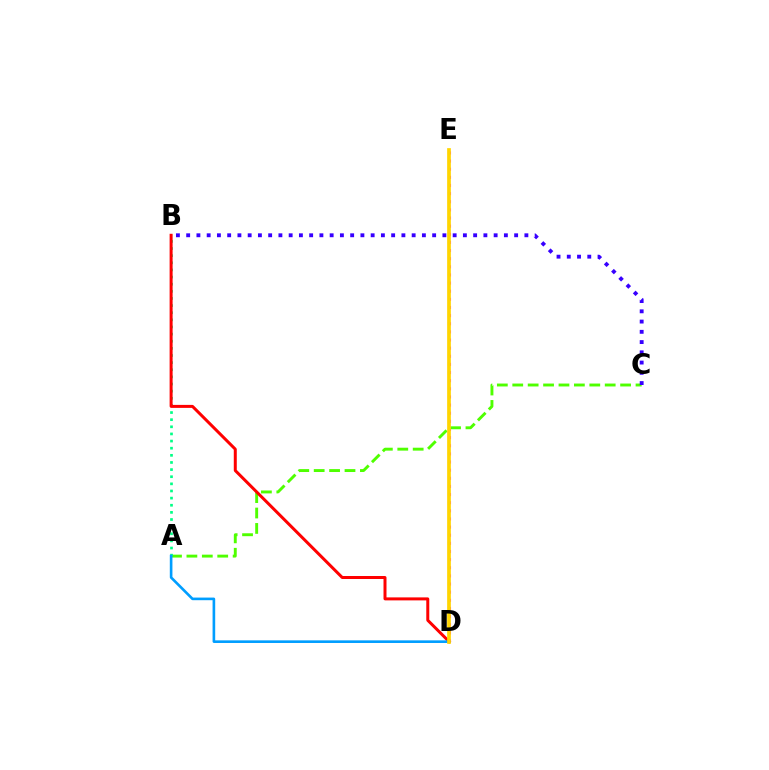{('D', 'E'): [{'color': '#ff00ed', 'line_style': 'dotted', 'thickness': 2.21}, {'color': '#ffd500', 'line_style': 'solid', 'thickness': 2.67}], ('A', 'C'): [{'color': '#4fff00', 'line_style': 'dashed', 'thickness': 2.09}], ('A', 'B'): [{'color': '#00ff86', 'line_style': 'dotted', 'thickness': 1.94}], ('B', 'D'): [{'color': '#ff0000', 'line_style': 'solid', 'thickness': 2.16}], ('B', 'C'): [{'color': '#3700ff', 'line_style': 'dotted', 'thickness': 2.78}], ('A', 'D'): [{'color': '#009eff', 'line_style': 'solid', 'thickness': 1.89}]}